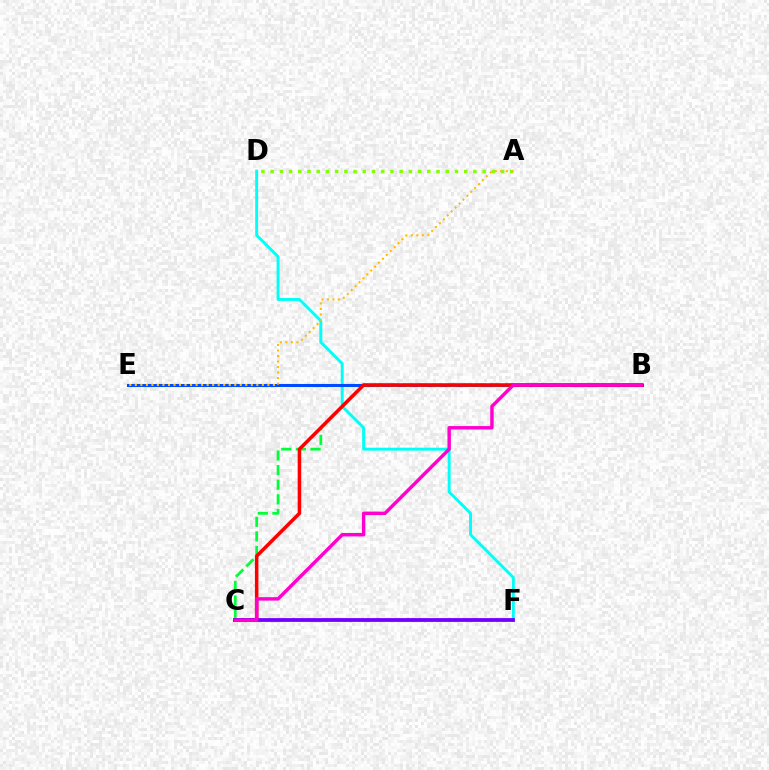{('D', 'F'): [{'color': '#00fff6', 'line_style': 'solid', 'thickness': 2.11}], ('B', 'E'): [{'color': '#004bff', 'line_style': 'solid', 'thickness': 2.21}], ('B', 'C'): [{'color': '#00ff39', 'line_style': 'dashed', 'thickness': 1.98}, {'color': '#ff0000', 'line_style': 'solid', 'thickness': 2.54}, {'color': '#ff00cf', 'line_style': 'solid', 'thickness': 2.47}], ('C', 'F'): [{'color': '#7200ff', 'line_style': 'solid', 'thickness': 2.74}], ('A', 'D'): [{'color': '#84ff00', 'line_style': 'dotted', 'thickness': 2.5}], ('A', 'E'): [{'color': '#ffbd00', 'line_style': 'dotted', 'thickness': 1.5}]}